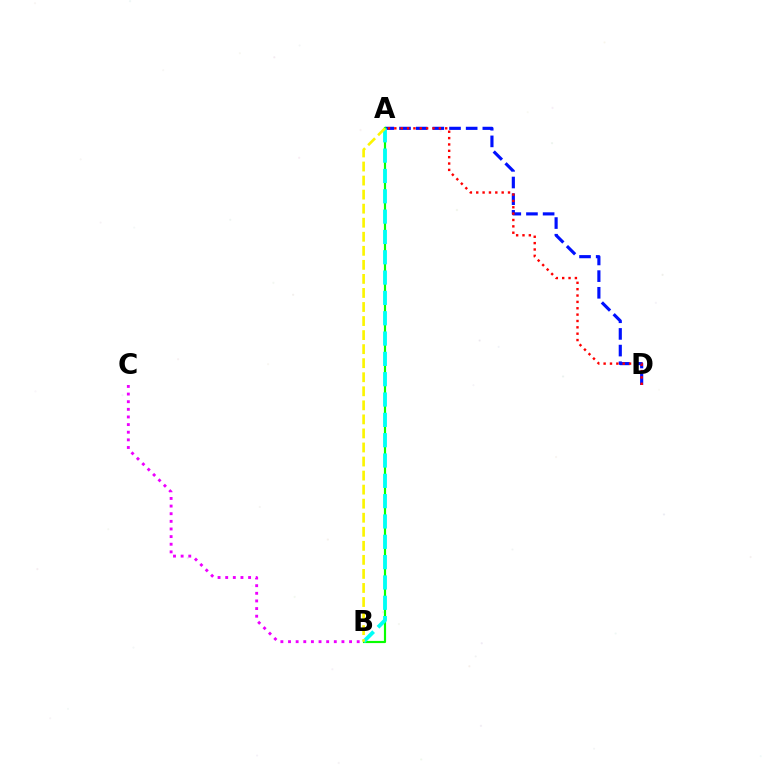{('A', 'D'): [{'color': '#0010ff', 'line_style': 'dashed', 'thickness': 2.26}, {'color': '#ff0000', 'line_style': 'dotted', 'thickness': 1.73}], ('A', 'B'): [{'color': '#08ff00', 'line_style': 'solid', 'thickness': 1.56}, {'color': '#00fff6', 'line_style': 'dashed', 'thickness': 2.76}, {'color': '#fcf500', 'line_style': 'dashed', 'thickness': 1.91}], ('B', 'C'): [{'color': '#ee00ff', 'line_style': 'dotted', 'thickness': 2.07}]}